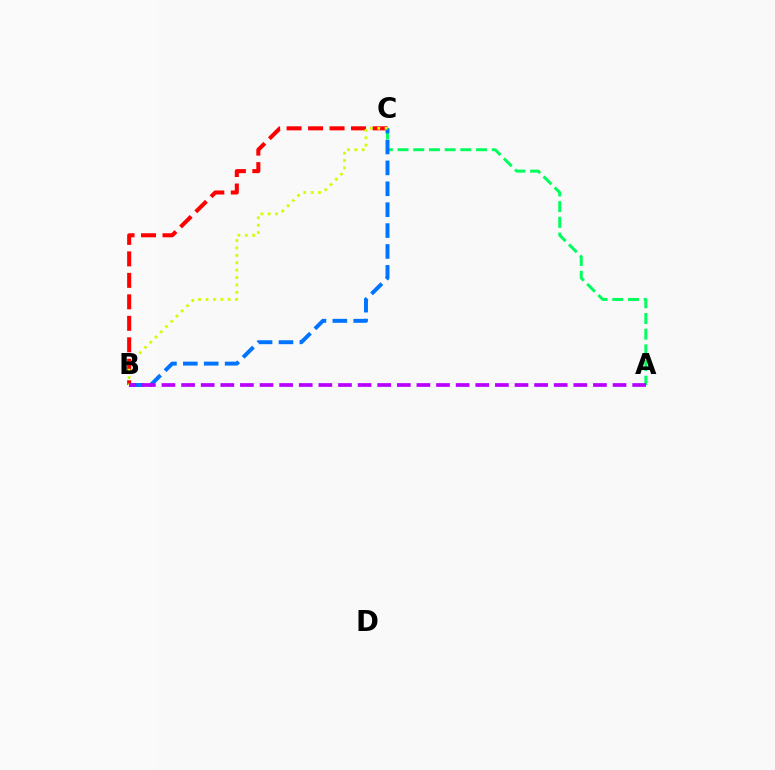{('A', 'C'): [{'color': '#00ff5c', 'line_style': 'dashed', 'thickness': 2.13}], ('B', 'C'): [{'color': '#ff0000', 'line_style': 'dashed', 'thickness': 2.92}, {'color': '#0074ff', 'line_style': 'dashed', 'thickness': 2.84}, {'color': '#d1ff00', 'line_style': 'dotted', 'thickness': 2.01}], ('A', 'B'): [{'color': '#b900ff', 'line_style': 'dashed', 'thickness': 2.66}]}